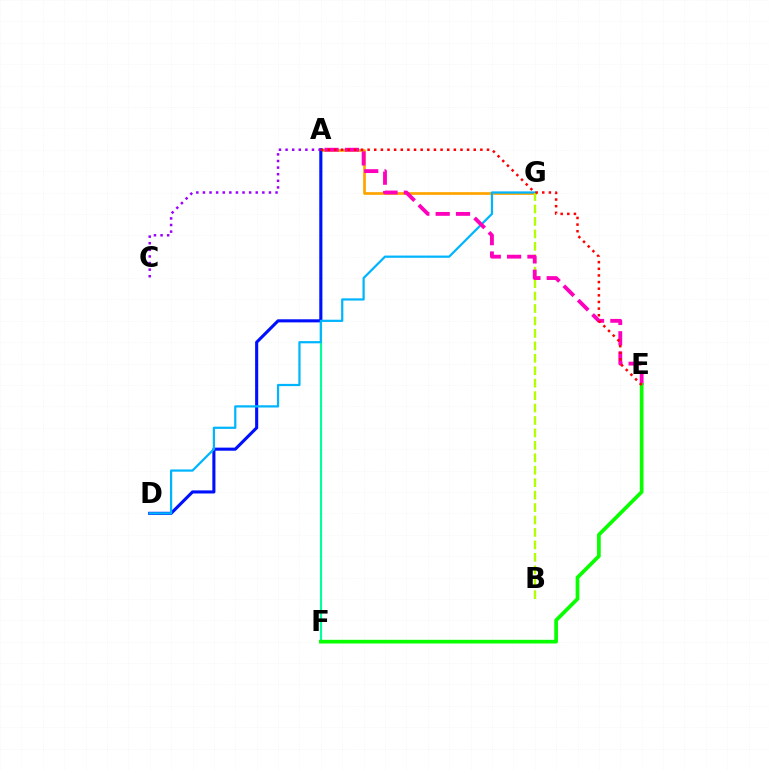{('A', 'G'): [{'color': '#ffa500', 'line_style': 'solid', 'thickness': 1.96}], ('A', 'F'): [{'color': '#00ff9d', 'line_style': 'solid', 'thickness': 1.54}], ('A', 'D'): [{'color': '#0010ff', 'line_style': 'solid', 'thickness': 2.22}], ('D', 'G'): [{'color': '#00b5ff', 'line_style': 'solid', 'thickness': 1.6}], ('B', 'G'): [{'color': '#b3ff00', 'line_style': 'dashed', 'thickness': 1.69}], ('A', 'E'): [{'color': '#ff00bd', 'line_style': 'dashed', 'thickness': 2.76}, {'color': '#ff0000', 'line_style': 'dotted', 'thickness': 1.8}], ('E', 'F'): [{'color': '#08ff00', 'line_style': 'solid', 'thickness': 2.66}], ('A', 'C'): [{'color': '#9b00ff', 'line_style': 'dotted', 'thickness': 1.79}]}